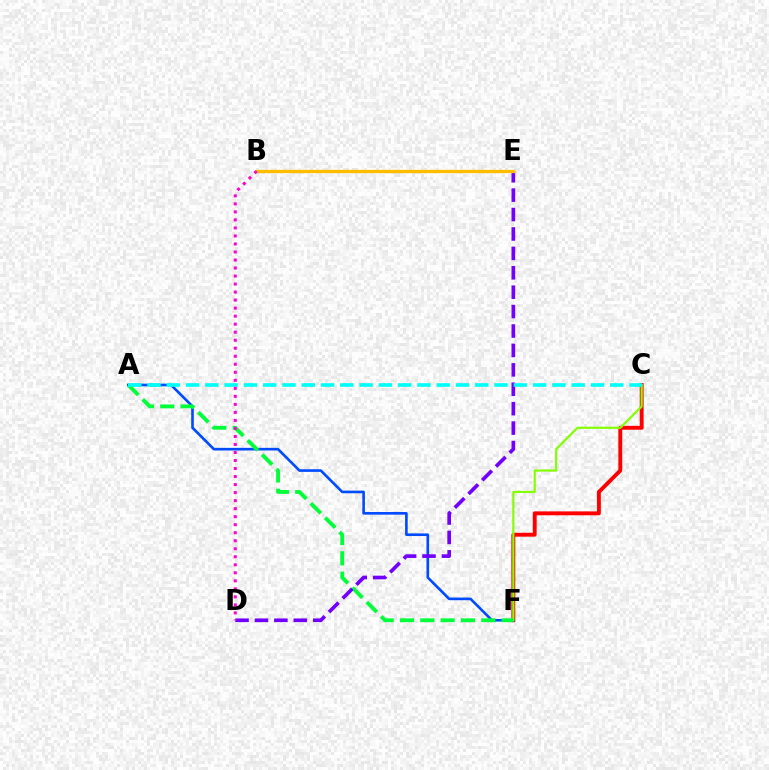{('C', 'F'): [{'color': '#ff0000', 'line_style': 'solid', 'thickness': 2.8}, {'color': '#84ff00', 'line_style': 'solid', 'thickness': 1.56}], ('A', 'F'): [{'color': '#004bff', 'line_style': 'solid', 'thickness': 1.9}, {'color': '#00ff39', 'line_style': 'dashed', 'thickness': 2.76}], ('D', 'E'): [{'color': '#7200ff', 'line_style': 'dashed', 'thickness': 2.64}], ('A', 'C'): [{'color': '#00fff6', 'line_style': 'dashed', 'thickness': 2.62}], ('B', 'E'): [{'color': '#ffbd00', 'line_style': 'solid', 'thickness': 2.4}], ('B', 'D'): [{'color': '#ff00cf', 'line_style': 'dotted', 'thickness': 2.18}]}